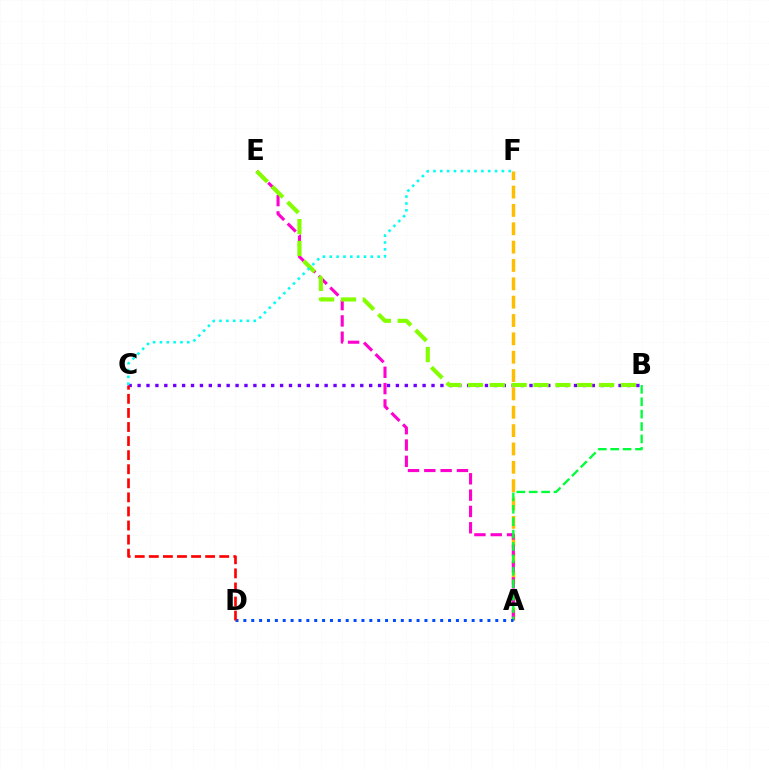{('A', 'F'): [{'color': '#ffbd00', 'line_style': 'dashed', 'thickness': 2.49}], ('A', 'E'): [{'color': '#ff00cf', 'line_style': 'dashed', 'thickness': 2.22}], ('A', 'B'): [{'color': '#00ff39', 'line_style': 'dashed', 'thickness': 1.68}], ('B', 'C'): [{'color': '#7200ff', 'line_style': 'dotted', 'thickness': 2.42}], ('A', 'D'): [{'color': '#004bff', 'line_style': 'dotted', 'thickness': 2.14}], ('B', 'E'): [{'color': '#84ff00', 'line_style': 'dashed', 'thickness': 2.97}], ('C', 'F'): [{'color': '#00fff6', 'line_style': 'dotted', 'thickness': 1.86}], ('C', 'D'): [{'color': '#ff0000', 'line_style': 'dashed', 'thickness': 1.91}]}